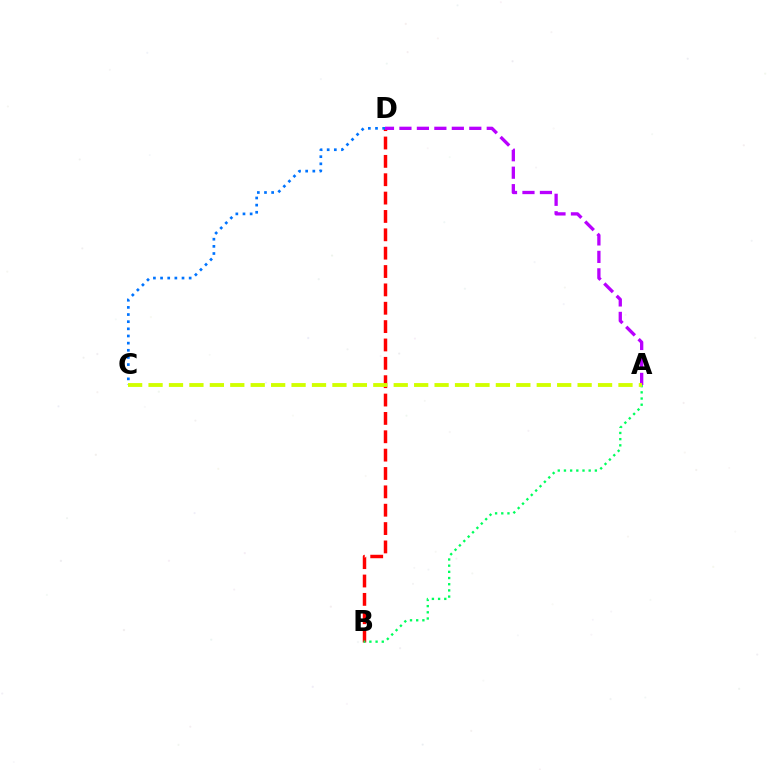{('B', 'D'): [{'color': '#ff0000', 'line_style': 'dashed', 'thickness': 2.49}], ('A', 'D'): [{'color': '#b900ff', 'line_style': 'dashed', 'thickness': 2.37}], ('A', 'B'): [{'color': '#00ff5c', 'line_style': 'dotted', 'thickness': 1.68}], ('C', 'D'): [{'color': '#0074ff', 'line_style': 'dotted', 'thickness': 1.94}], ('A', 'C'): [{'color': '#d1ff00', 'line_style': 'dashed', 'thickness': 2.78}]}